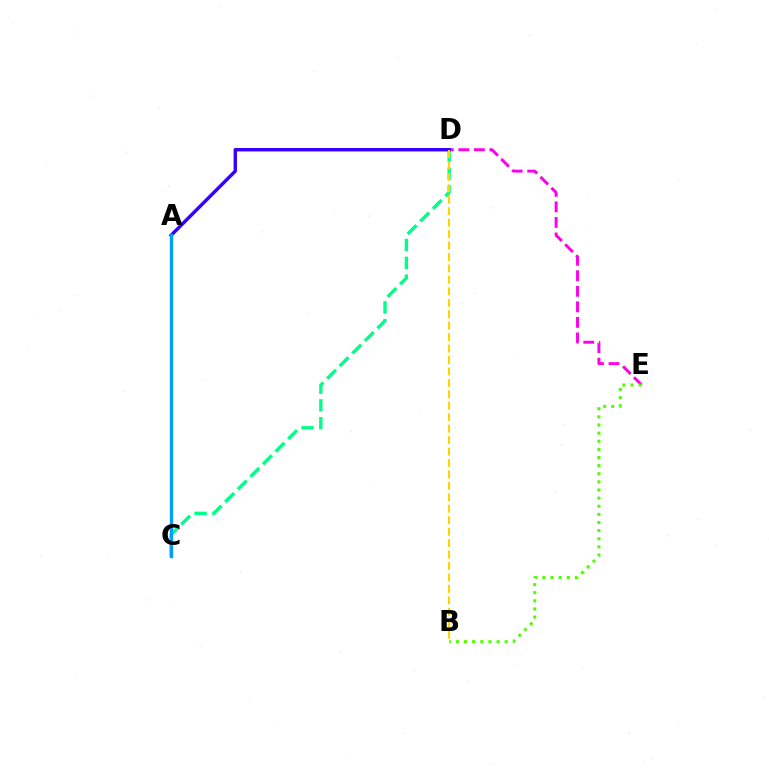{('C', 'D'): [{'color': '#00ff86', 'line_style': 'dashed', 'thickness': 2.42}], ('D', 'E'): [{'color': '#ff00ed', 'line_style': 'dashed', 'thickness': 2.11}], ('B', 'E'): [{'color': '#4fff00', 'line_style': 'dotted', 'thickness': 2.21}], ('A', 'C'): [{'color': '#ff0000', 'line_style': 'dotted', 'thickness': 2.17}, {'color': '#009eff', 'line_style': 'solid', 'thickness': 2.4}], ('A', 'D'): [{'color': '#3700ff', 'line_style': 'solid', 'thickness': 2.48}], ('B', 'D'): [{'color': '#ffd500', 'line_style': 'dashed', 'thickness': 1.55}]}